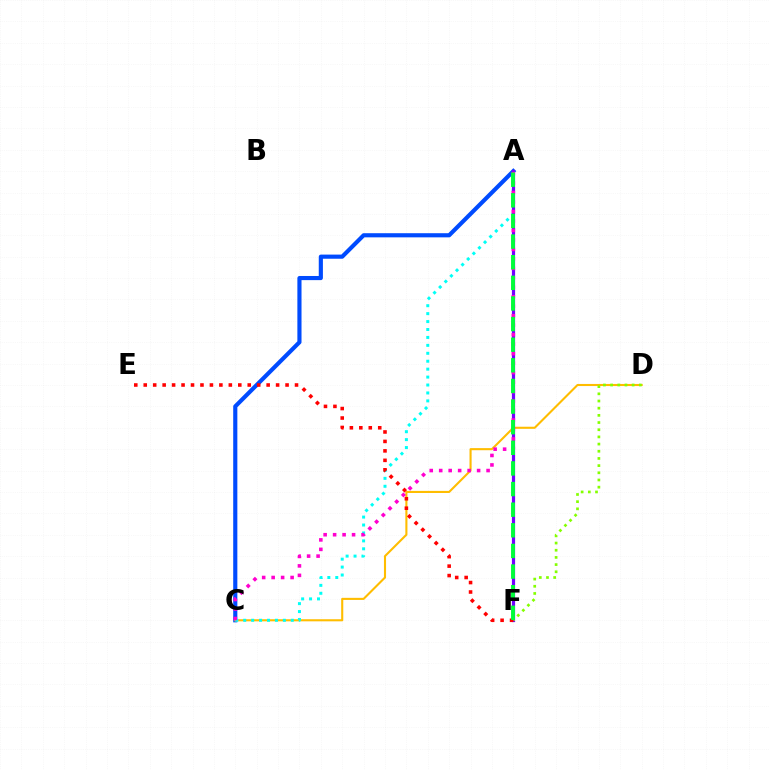{('A', 'C'): [{'color': '#004bff', 'line_style': 'solid', 'thickness': 2.98}, {'color': '#00fff6', 'line_style': 'dotted', 'thickness': 2.16}, {'color': '#ff00cf', 'line_style': 'dotted', 'thickness': 2.57}], ('C', 'D'): [{'color': '#ffbd00', 'line_style': 'solid', 'thickness': 1.51}], ('A', 'F'): [{'color': '#7200ff', 'line_style': 'solid', 'thickness': 2.3}, {'color': '#00ff39', 'line_style': 'dashed', 'thickness': 2.8}], ('D', 'F'): [{'color': '#84ff00', 'line_style': 'dotted', 'thickness': 1.95}], ('E', 'F'): [{'color': '#ff0000', 'line_style': 'dotted', 'thickness': 2.57}]}